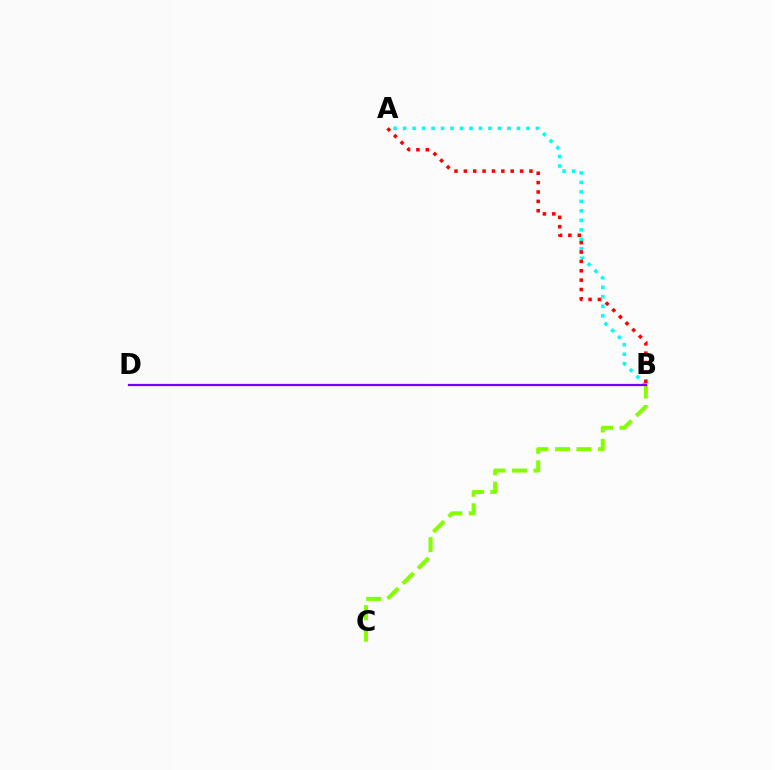{('A', 'B'): [{'color': '#00fff6', 'line_style': 'dotted', 'thickness': 2.58}, {'color': '#ff0000', 'line_style': 'dotted', 'thickness': 2.55}], ('B', 'C'): [{'color': '#84ff00', 'line_style': 'dashed', 'thickness': 2.92}], ('B', 'D'): [{'color': '#7200ff', 'line_style': 'solid', 'thickness': 1.6}]}